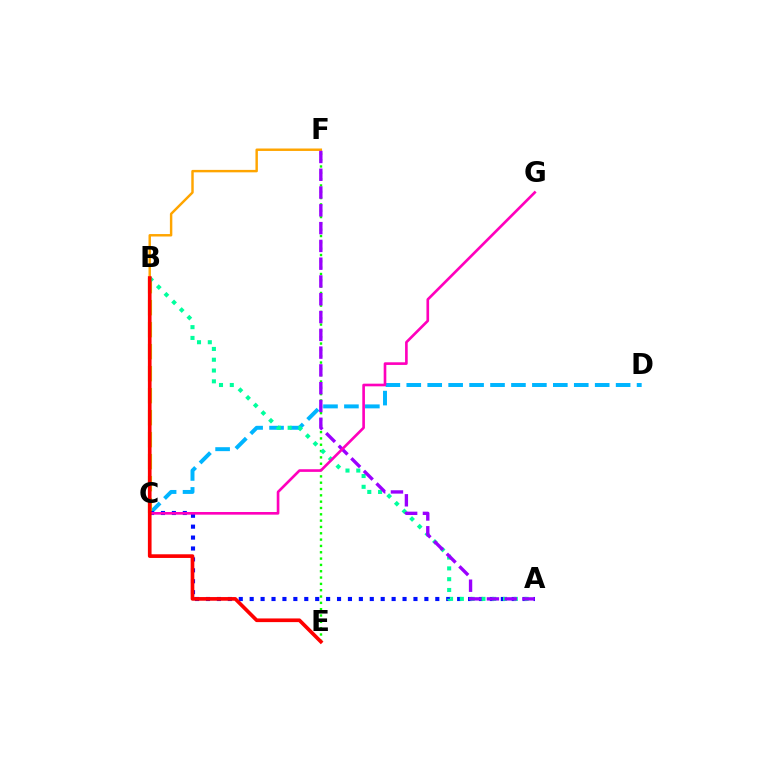{('B', 'F'): [{'color': '#ffa500', 'line_style': 'solid', 'thickness': 1.76}], ('C', 'D'): [{'color': '#00b5ff', 'line_style': 'dashed', 'thickness': 2.84}], ('B', 'C'): [{'color': '#b3ff00', 'line_style': 'dashed', 'thickness': 2.99}], ('E', 'F'): [{'color': '#08ff00', 'line_style': 'dotted', 'thickness': 1.72}], ('A', 'C'): [{'color': '#0010ff', 'line_style': 'dotted', 'thickness': 2.97}], ('A', 'B'): [{'color': '#00ff9d', 'line_style': 'dotted', 'thickness': 2.93}], ('A', 'F'): [{'color': '#9b00ff', 'line_style': 'dashed', 'thickness': 2.42}], ('C', 'G'): [{'color': '#ff00bd', 'line_style': 'solid', 'thickness': 1.91}], ('B', 'E'): [{'color': '#ff0000', 'line_style': 'solid', 'thickness': 2.64}]}